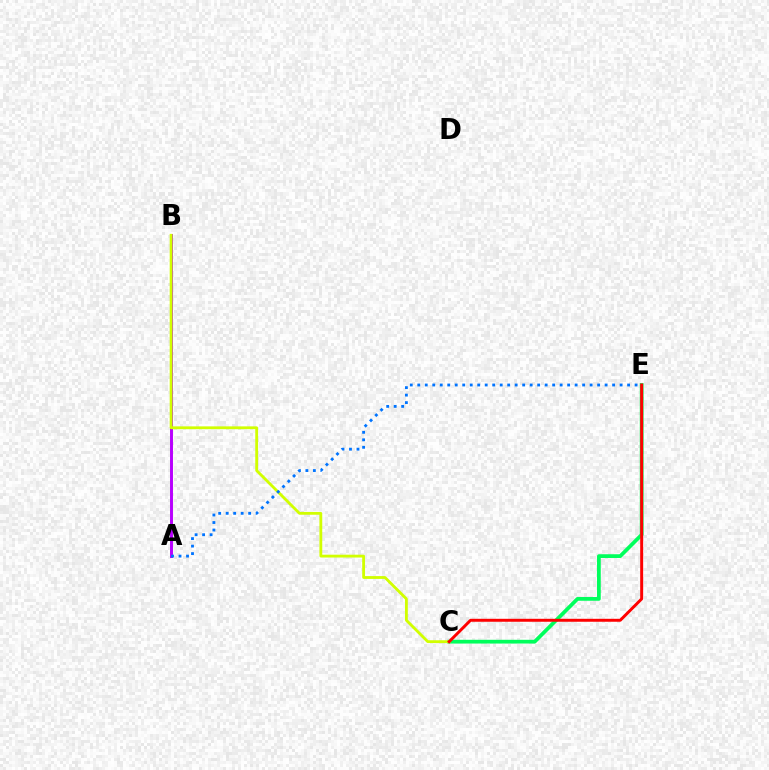{('C', 'E'): [{'color': '#00ff5c', 'line_style': 'solid', 'thickness': 2.7}, {'color': '#ff0000', 'line_style': 'solid', 'thickness': 2.12}], ('A', 'B'): [{'color': '#b900ff', 'line_style': 'solid', 'thickness': 2.12}], ('B', 'C'): [{'color': '#d1ff00', 'line_style': 'solid', 'thickness': 2.03}], ('A', 'E'): [{'color': '#0074ff', 'line_style': 'dotted', 'thickness': 2.04}]}